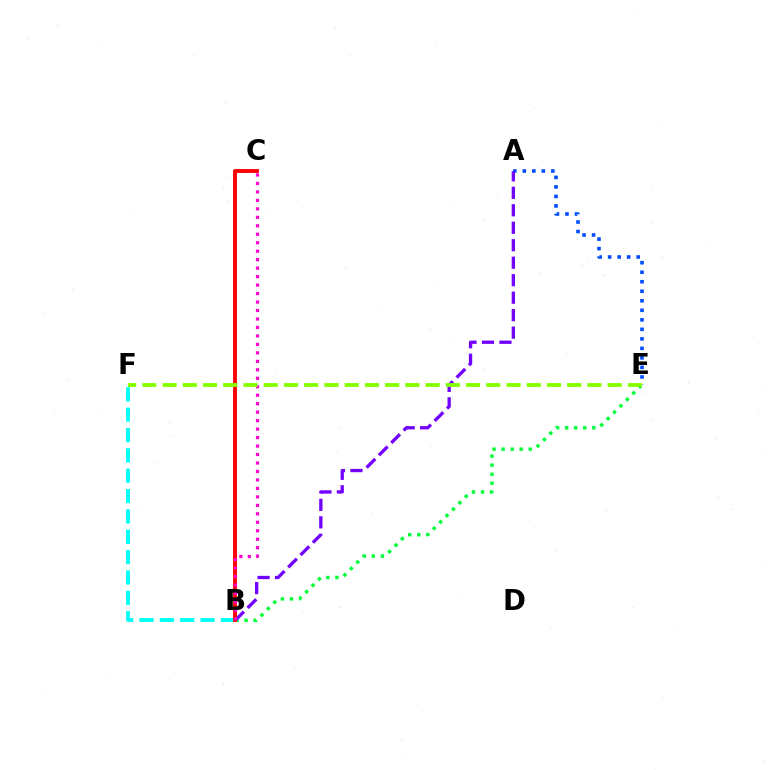{('B', 'C'): [{'color': '#ffbd00', 'line_style': 'dotted', 'thickness': 2.0}, {'color': '#ff0000', 'line_style': 'solid', 'thickness': 2.78}, {'color': '#ff00cf', 'line_style': 'dotted', 'thickness': 2.3}], ('A', 'E'): [{'color': '#004bff', 'line_style': 'dotted', 'thickness': 2.59}], ('B', 'E'): [{'color': '#00ff39', 'line_style': 'dotted', 'thickness': 2.46}], ('A', 'B'): [{'color': '#7200ff', 'line_style': 'dashed', 'thickness': 2.37}], ('B', 'F'): [{'color': '#00fff6', 'line_style': 'dashed', 'thickness': 2.76}], ('E', 'F'): [{'color': '#84ff00', 'line_style': 'dashed', 'thickness': 2.75}]}